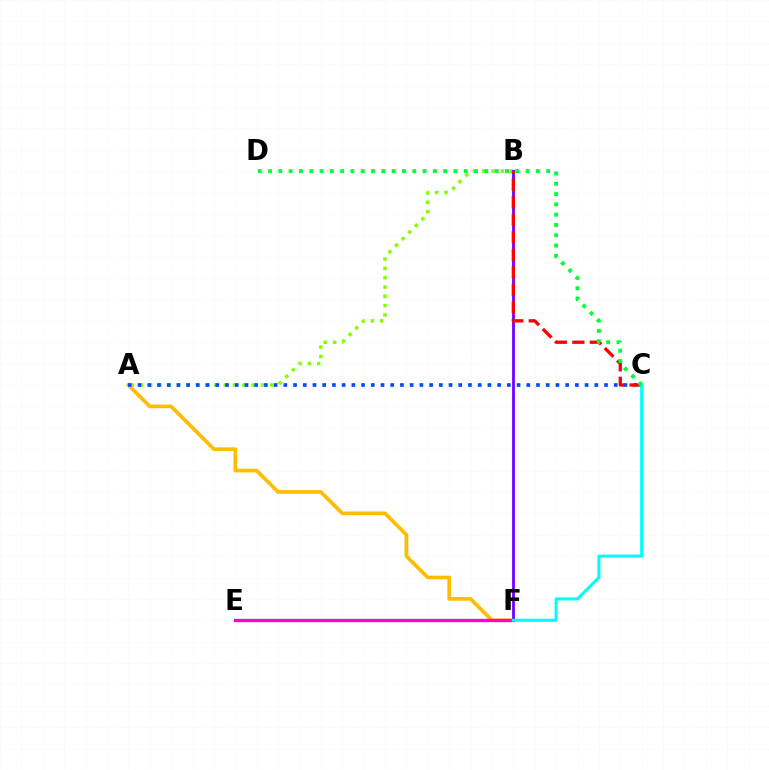{('A', 'B'): [{'color': '#84ff00', 'line_style': 'dotted', 'thickness': 2.53}], ('A', 'F'): [{'color': '#ffbd00', 'line_style': 'solid', 'thickness': 2.67}], ('E', 'F'): [{'color': '#ff00cf', 'line_style': 'solid', 'thickness': 2.38}], ('A', 'C'): [{'color': '#004bff', 'line_style': 'dotted', 'thickness': 2.64}], ('B', 'F'): [{'color': '#7200ff', 'line_style': 'solid', 'thickness': 2.02}], ('B', 'C'): [{'color': '#ff0000', 'line_style': 'dashed', 'thickness': 2.38}], ('C', 'F'): [{'color': '#00fff6', 'line_style': 'solid', 'thickness': 2.2}], ('C', 'D'): [{'color': '#00ff39', 'line_style': 'dotted', 'thickness': 2.8}]}